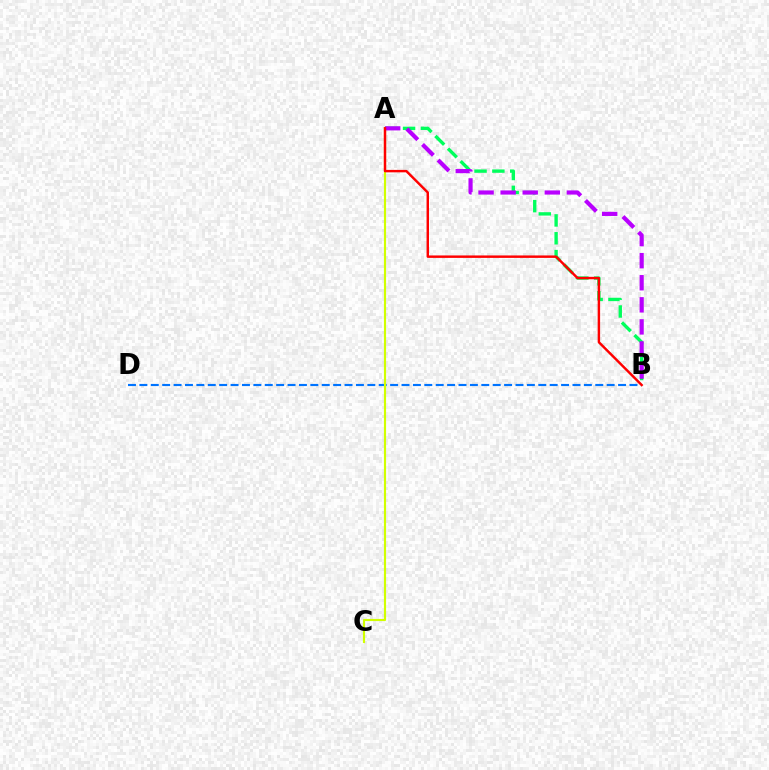{('B', 'D'): [{'color': '#0074ff', 'line_style': 'dashed', 'thickness': 1.55}], ('A', 'B'): [{'color': '#00ff5c', 'line_style': 'dashed', 'thickness': 2.42}, {'color': '#b900ff', 'line_style': 'dashed', 'thickness': 3.0}, {'color': '#ff0000', 'line_style': 'solid', 'thickness': 1.76}], ('A', 'C'): [{'color': '#d1ff00', 'line_style': 'solid', 'thickness': 1.54}]}